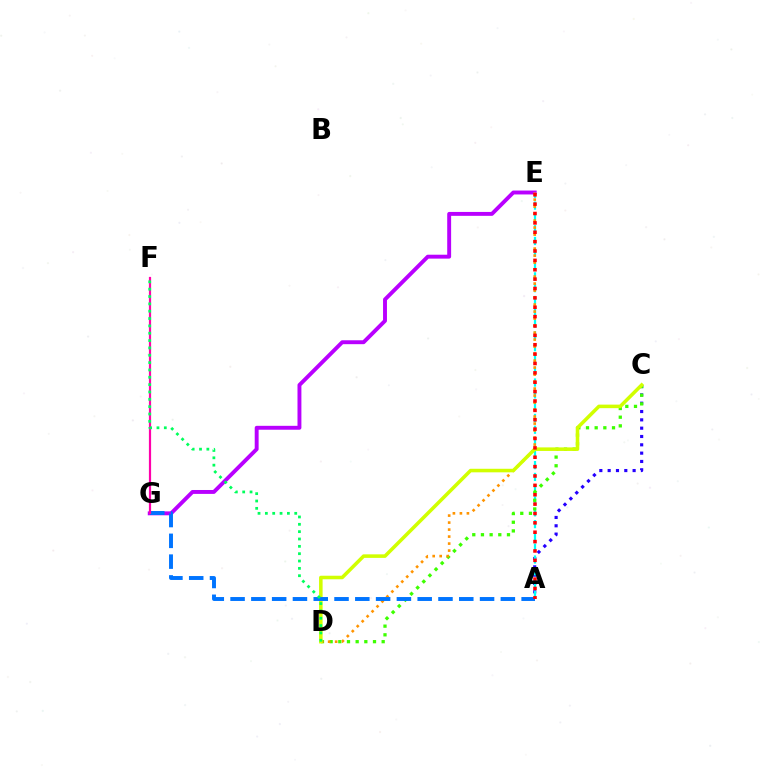{('A', 'C'): [{'color': '#2500ff', 'line_style': 'dotted', 'thickness': 2.26}], ('E', 'G'): [{'color': '#b900ff', 'line_style': 'solid', 'thickness': 2.81}], ('A', 'E'): [{'color': '#00fff6', 'line_style': 'dashed', 'thickness': 1.6}, {'color': '#ff0000', 'line_style': 'dotted', 'thickness': 2.55}], ('C', 'D'): [{'color': '#3dff00', 'line_style': 'dotted', 'thickness': 2.36}, {'color': '#d1ff00', 'line_style': 'solid', 'thickness': 2.55}], ('D', 'E'): [{'color': '#ff9400', 'line_style': 'dotted', 'thickness': 1.9}], ('A', 'G'): [{'color': '#0074ff', 'line_style': 'dashed', 'thickness': 2.82}], ('F', 'G'): [{'color': '#ff00ac', 'line_style': 'solid', 'thickness': 1.59}], ('D', 'F'): [{'color': '#00ff5c', 'line_style': 'dotted', 'thickness': 2.0}]}